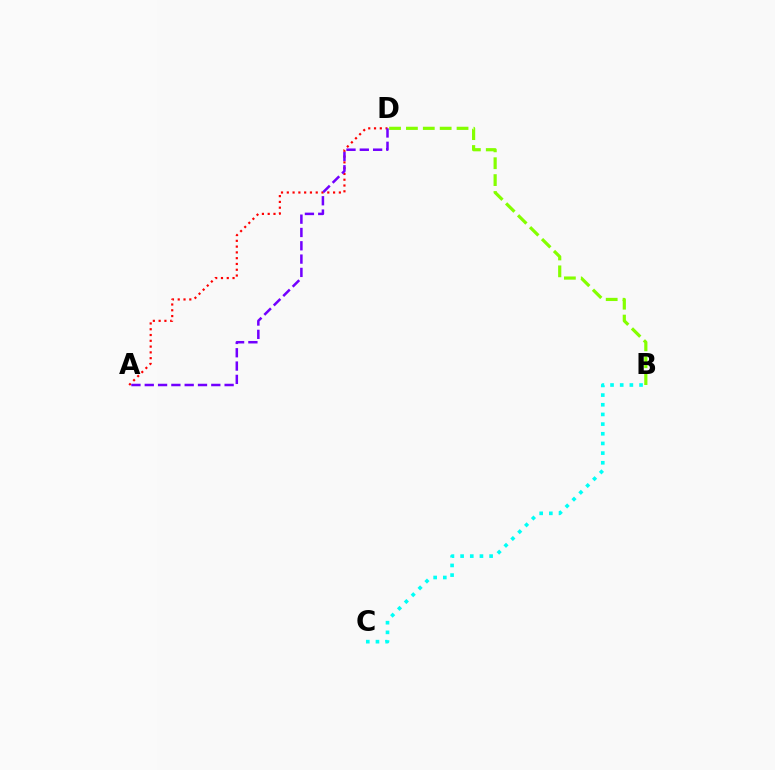{('A', 'D'): [{'color': '#ff0000', 'line_style': 'dotted', 'thickness': 1.57}, {'color': '#7200ff', 'line_style': 'dashed', 'thickness': 1.81}], ('B', 'D'): [{'color': '#84ff00', 'line_style': 'dashed', 'thickness': 2.29}], ('B', 'C'): [{'color': '#00fff6', 'line_style': 'dotted', 'thickness': 2.63}]}